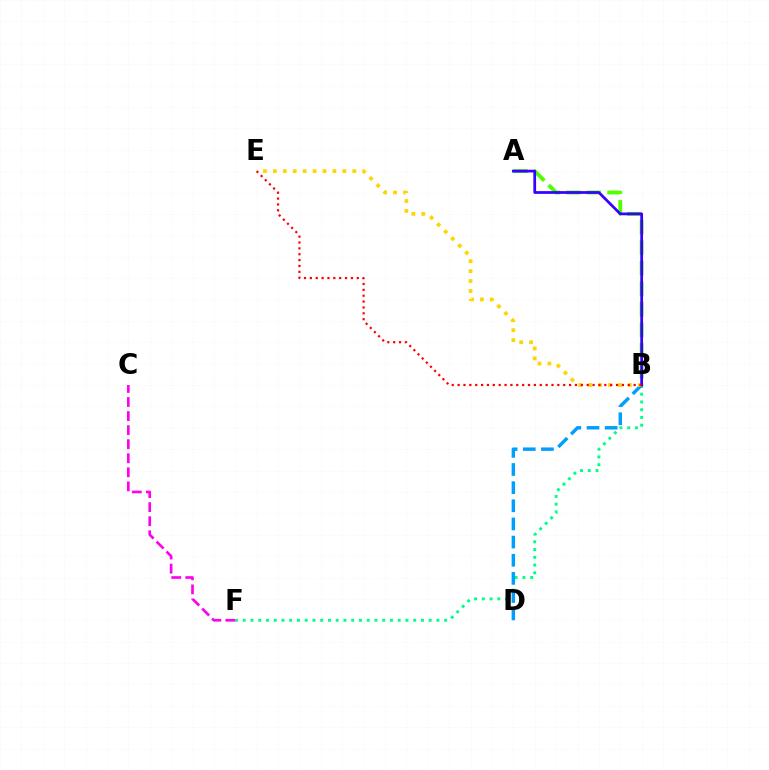{('B', 'F'): [{'color': '#00ff86', 'line_style': 'dotted', 'thickness': 2.11}], ('C', 'F'): [{'color': '#ff00ed', 'line_style': 'dashed', 'thickness': 1.91}], ('B', 'D'): [{'color': '#009eff', 'line_style': 'dashed', 'thickness': 2.47}], ('A', 'B'): [{'color': '#4fff00', 'line_style': 'dashed', 'thickness': 2.79}, {'color': '#3700ff', 'line_style': 'solid', 'thickness': 1.98}], ('B', 'E'): [{'color': '#ffd500', 'line_style': 'dotted', 'thickness': 2.7}, {'color': '#ff0000', 'line_style': 'dotted', 'thickness': 1.59}]}